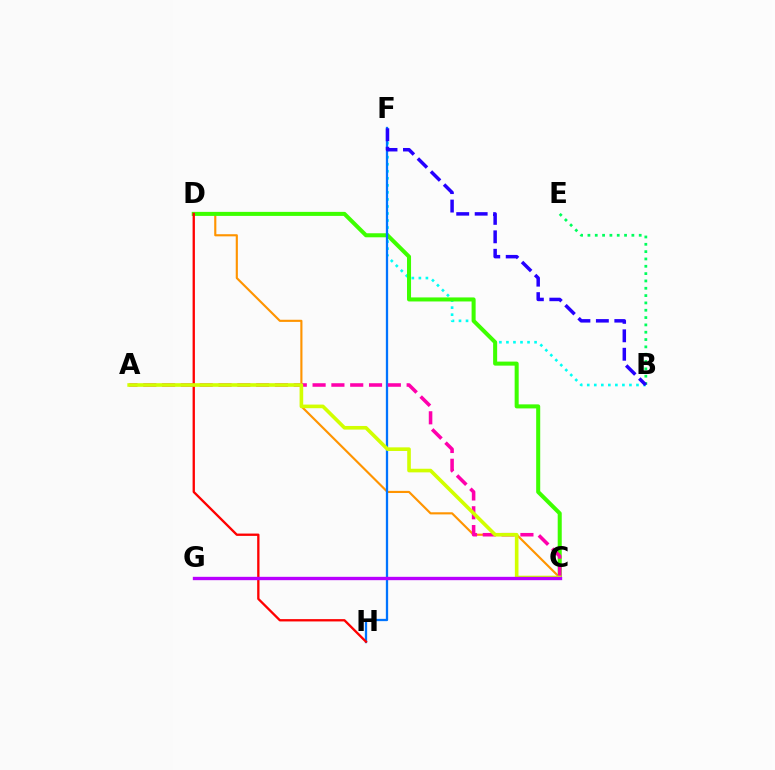{('B', 'E'): [{'color': '#00ff5c', 'line_style': 'dotted', 'thickness': 1.99}], ('B', 'F'): [{'color': '#00fff6', 'line_style': 'dotted', 'thickness': 1.91}, {'color': '#2500ff', 'line_style': 'dashed', 'thickness': 2.51}], ('C', 'D'): [{'color': '#ff9400', 'line_style': 'solid', 'thickness': 1.54}, {'color': '#3dff00', 'line_style': 'solid', 'thickness': 2.91}], ('F', 'H'): [{'color': '#0074ff', 'line_style': 'solid', 'thickness': 1.65}], ('A', 'C'): [{'color': '#ff00ac', 'line_style': 'dashed', 'thickness': 2.56}, {'color': '#d1ff00', 'line_style': 'solid', 'thickness': 2.61}], ('D', 'H'): [{'color': '#ff0000', 'line_style': 'solid', 'thickness': 1.67}], ('C', 'G'): [{'color': '#b900ff', 'line_style': 'solid', 'thickness': 2.4}]}